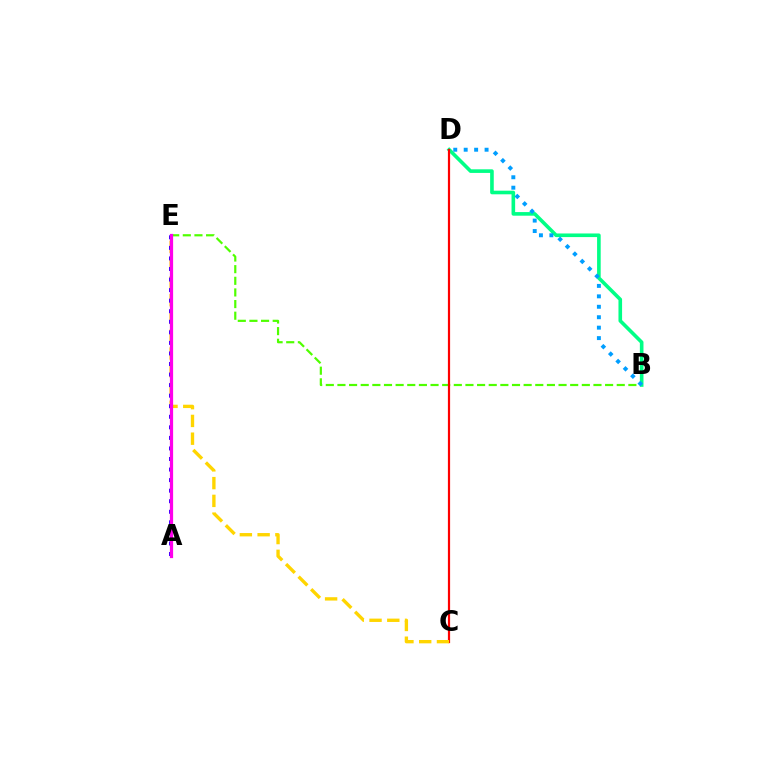{('B', 'E'): [{'color': '#4fff00', 'line_style': 'dashed', 'thickness': 1.58}], ('B', 'D'): [{'color': '#00ff86', 'line_style': 'solid', 'thickness': 2.6}, {'color': '#009eff', 'line_style': 'dotted', 'thickness': 2.84}], ('C', 'D'): [{'color': '#ff0000', 'line_style': 'solid', 'thickness': 1.59}], ('C', 'E'): [{'color': '#ffd500', 'line_style': 'dashed', 'thickness': 2.41}], ('A', 'E'): [{'color': '#3700ff', 'line_style': 'dotted', 'thickness': 2.87}, {'color': '#ff00ed', 'line_style': 'solid', 'thickness': 2.32}]}